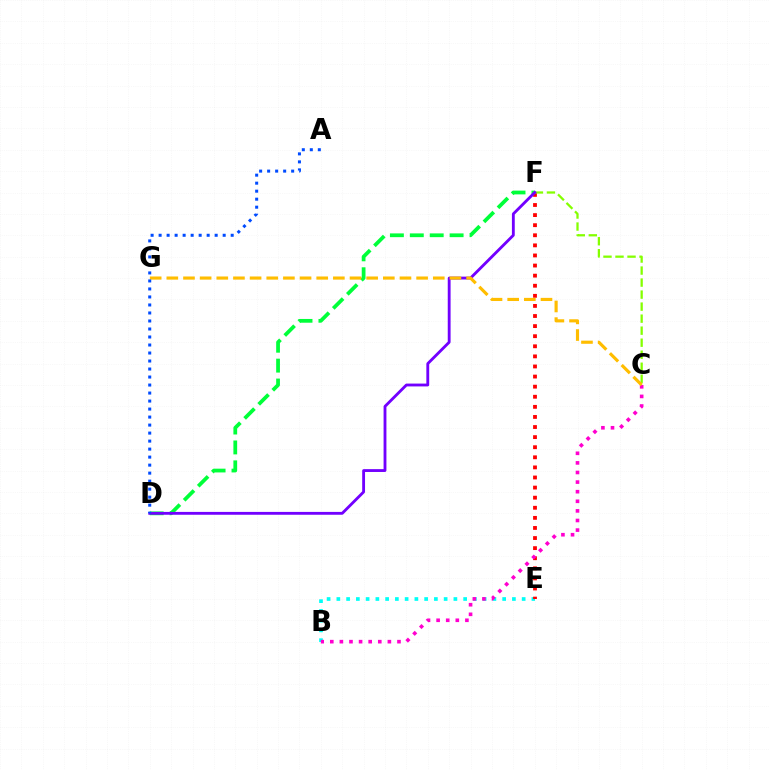{('B', 'E'): [{'color': '#00fff6', 'line_style': 'dotted', 'thickness': 2.65}], ('E', 'F'): [{'color': '#ff0000', 'line_style': 'dotted', 'thickness': 2.74}], ('D', 'F'): [{'color': '#00ff39', 'line_style': 'dashed', 'thickness': 2.7}, {'color': '#7200ff', 'line_style': 'solid', 'thickness': 2.05}], ('C', 'F'): [{'color': '#84ff00', 'line_style': 'dashed', 'thickness': 1.63}], ('B', 'C'): [{'color': '#ff00cf', 'line_style': 'dotted', 'thickness': 2.61}], ('C', 'G'): [{'color': '#ffbd00', 'line_style': 'dashed', 'thickness': 2.26}], ('A', 'D'): [{'color': '#004bff', 'line_style': 'dotted', 'thickness': 2.18}]}